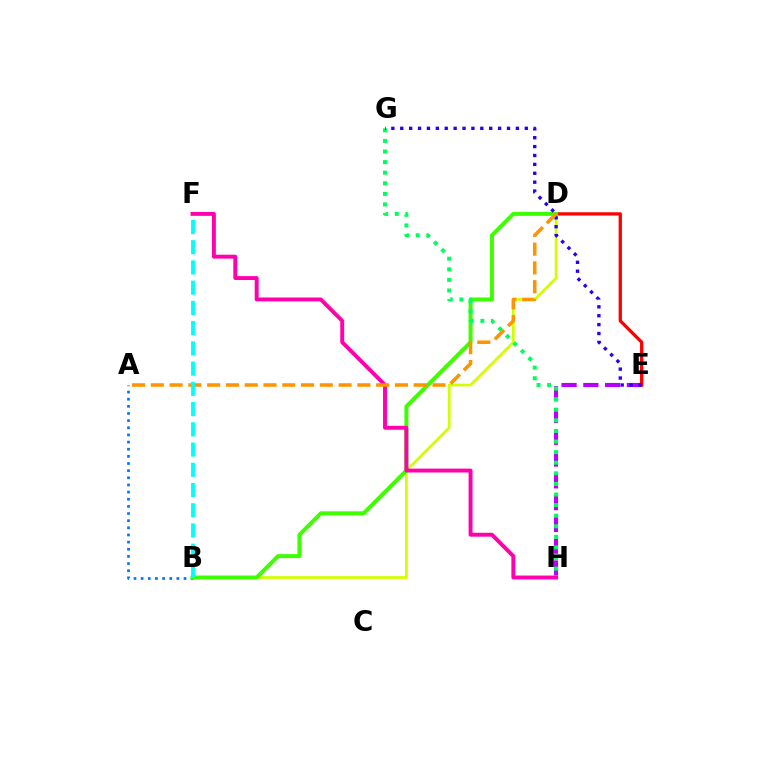{('B', 'D'): [{'color': '#d1ff00', 'line_style': 'solid', 'thickness': 1.98}, {'color': '#3dff00', 'line_style': 'solid', 'thickness': 2.87}], ('E', 'H'): [{'color': '#b900ff', 'line_style': 'dashed', 'thickness': 2.96}], ('D', 'E'): [{'color': '#ff0000', 'line_style': 'solid', 'thickness': 2.36}], ('A', 'B'): [{'color': '#0074ff', 'line_style': 'dotted', 'thickness': 1.94}], ('G', 'H'): [{'color': '#00ff5c', 'line_style': 'dotted', 'thickness': 2.88}], ('E', 'G'): [{'color': '#2500ff', 'line_style': 'dotted', 'thickness': 2.42}], ('F', 'H'): [{'color': '#ff00ac', 'line_style': 'solid', 'thickness': 2.82}], ('A', 'D'): [{'color': '#ff9400', 'line_style': 'dashed', 'thickness': 2.55}], ('B', 'F'): [{'color': '#00fff6', 'line_style': 'dashed', 'thickness': 2.75}]}